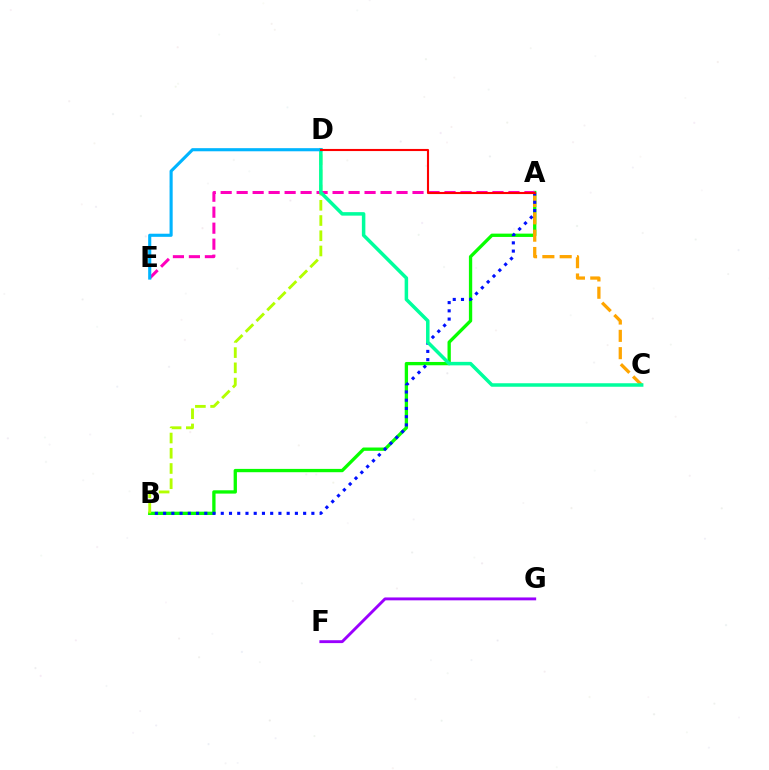{('A', 'B'): [{'color': '#08ff00', 'line_style': 'solid', 'thickness': 2.38}, {'color': '#0010ff', 'line_style': 'dotted', 'thickness': 2.24}], ('F', 'G'): [{'color': '#9b00ff', 'line_style': 'solid', 'thickness': 2.08}], ('B', 'D'): [{'color': '#b3ff00', 'line_style': 'dashed', 'thickness': 2.07}], ('A', 'C'): [{'color': '#ffa500', 'line_style': 'dashed', 'thickness': 2.35}], ('A', 'E'): [{'color': '#ff00bd', 'line_style': 'dashed', 'thickness': 2.17}], ('C', 'D'): [{'color': '#00ff9d', 'line_style': 'solid', 'thickness': 2.52}], ('D', 'E'): [{'color': '#00b5ff', 'line_style': 'solid', 'thickness': 2.24}], ('A', 'D'): [{'color': '#ff0000', 'line_style': 'solid', 'thickness': 1.52}]}